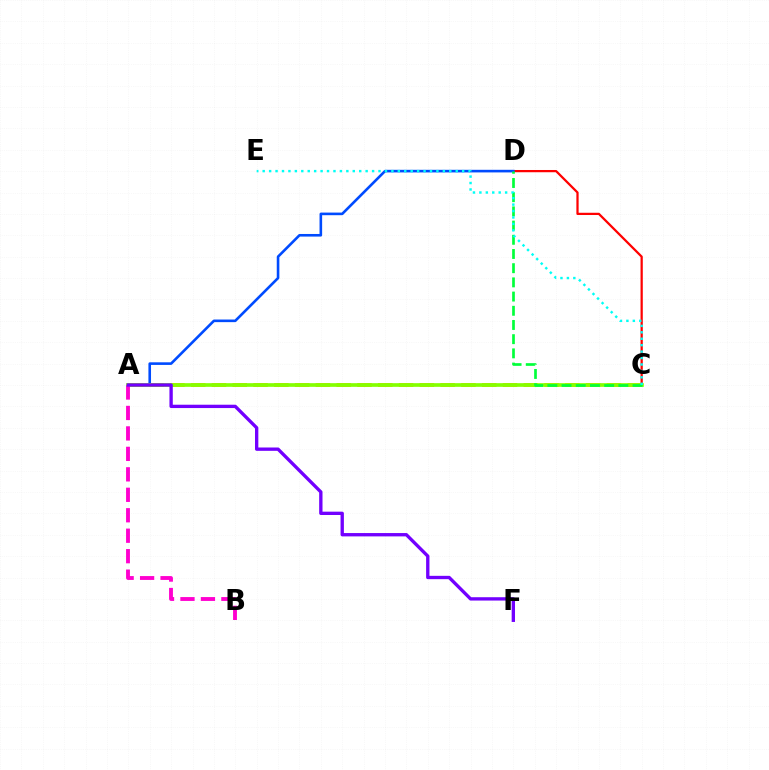{('C', 'D'): [{'color': '#ff0000', 'line_style': 'solid', 'thickness': 1.62}, {'color': '#00ff39', 'line_style': 'dashed', 'thickness': 1.93}], ('A', 'D'): [{'color': '#004bff', 'line_style': 'solid', 'thickness': 1.88}], ('A', 'C'): [{'color': '#ffbd00', 'line_style': 'dashed', 'thickness': 2.82}, {'color': '#84ff00', 'line_style': 'solid', 'thickness': 2.64}], ('A', 'B'): [{'color': '#ff00cf', 'line_style': 'dashed', 'thickness': 2.78}], ('A', 'F'): [{'color': '#7200ff', 'line_style': 'solid', 'thickness': 2.4}], ('C', 'E'): [{'color': '#00fff6', 'line_style': 'dotted', 'thickness': 1.75}]}